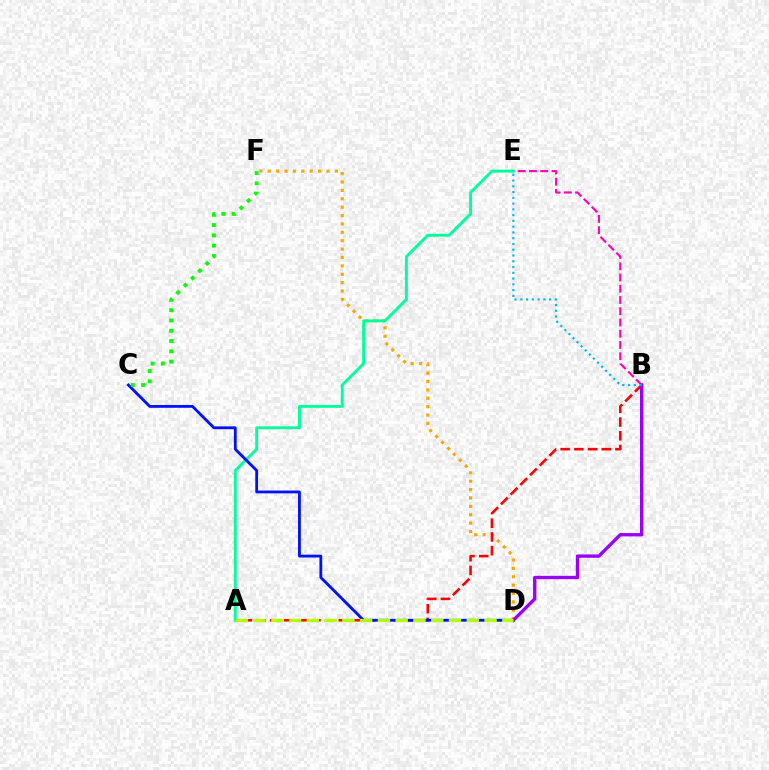{('B', 'E'): [{'color': '#ff00bd', 'line_style': 'dashed', 'thickness': 1.53}, {'color': '#00b5ff', 'line_style': 'dotted', 'thickness': 1.57}], ('D', 'F'): [{'color': '#ffa500', 'line_style': 'dotted', 'thickness': 2.28}], ('A', 'B'): [{'color': '#ff0000', 'line_style': 'dashed', 'thickness': 1.86}], ('A', 'E'): [{'color': '#00ff9d', 'line_style': 'solid', 'thickness': 2.08}], ('C', 'D'): [{'color': '#0010ff', 'line_style': 'solid', 'thickness': 2.02}], ('B', 'D'): [{'color': '#9b00ff', 'line_style': 'solid', 'thickness': 2.39}], ('C', 'F'): [{'color': '#08ff00', 'line_style': 'dotted', 'thickness': 2.79}], ('A', 'D'): [{'color': '#b3ff00', 'line_style': 'dashed', 'thickness': 2.41}]}